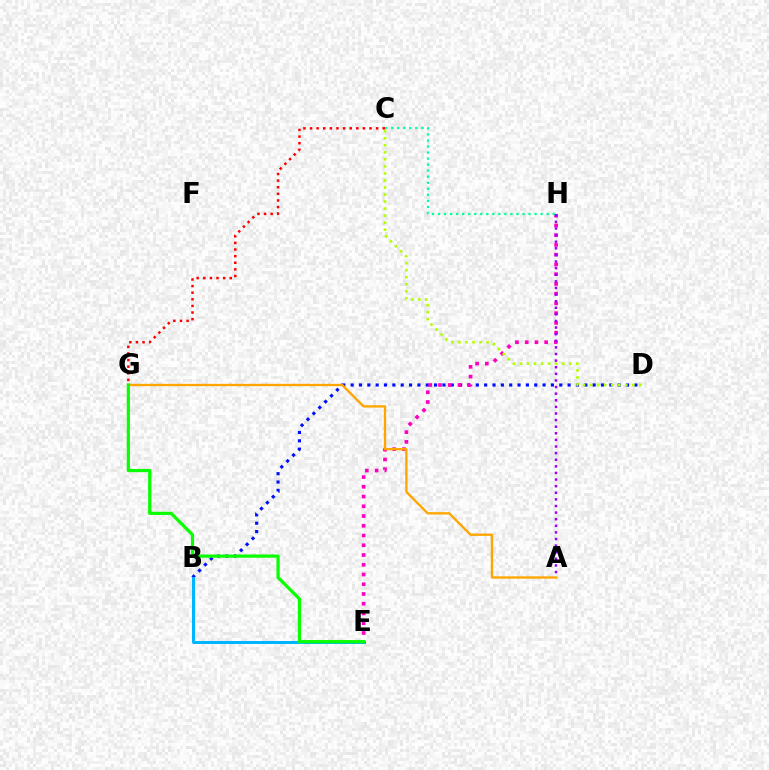{('B', 'D'): [{'color': '#0010ff', 'line_style': 'dotted', 'thickness': 2.27}], ('E', 'H'): [{'color': '#ff00bd', 'line_style': 'dotted', 'thickness': 2.65}], ('A', 'H'): [{'color': '#9b00ff', 'line_style': 'dotted', 'thickness': 1.8}], ('C', 'G'): [{'color': '#ff0000', 'line_style': 'dotted', 'thickness': 1.8}], ('C', 'D'): [{'color': '#b3ff00', 'line_style': 'dotted', 'thickness': 1.91}], ('A', 'G'): [{'color': '#ffa500', 'line_style': 'solid', 'thickness': 1.68}], ('B', 'E'): [{'color': '#00b5ff', 'line_style': 'solid', 'thickness': 2.15}], ('C', 'H'): [{'color': '#00ff9d', 'line_style': 'dotted', 'thickness': 1.64}], ('E', 'G'): [{'color': '#08ff00', 'line_style': 'solid', 'thickness': 2.31}]}